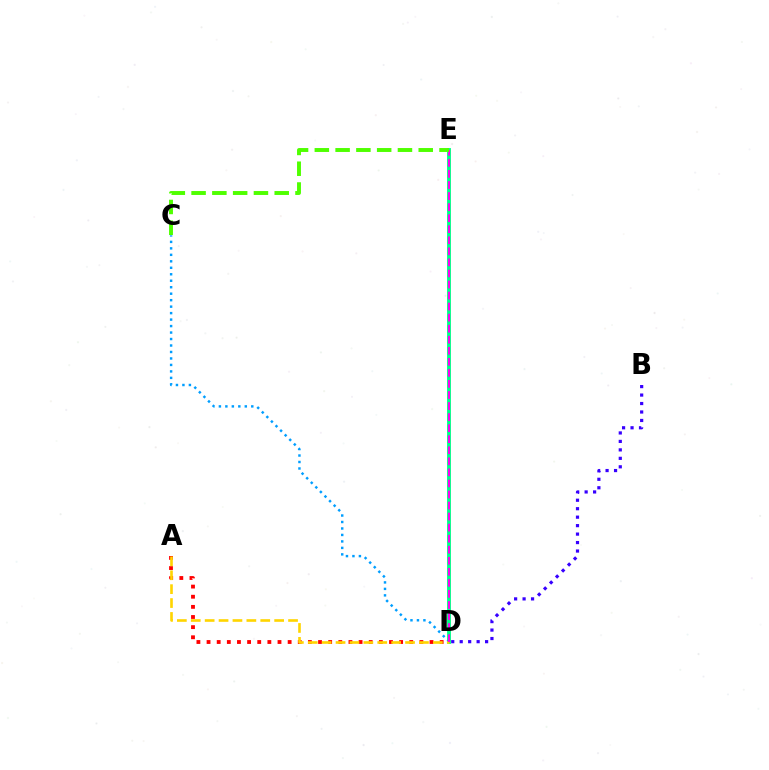{('D', 'E'): [{'color': '#00ff86', 'line_style': 'solid', 'thickness': 2.77}, {'color': '#ff00ed', 'line_style': 'dashed', 'thickness': 1.5}], ('A', 'D'): [{'color': '#ff0000', 'line_style': 'dotted', 'thickness': 2.75}, {'color': '#ffd500', 'line_style': 'dashed', 'thickness': 1.89}], ('C', 'D'): [{'color': '#009eff', 'line_style': 'dotted', 'thickness': 1.76}], ('B', 'D'): [{'color': '#3700ff', 'line_style': 'dotted', 'thickness': 2.3}], ('C', 'E'): [{'color': '#4fff00', 'line_style': 'dashed', 'thickness': 2.82}]}